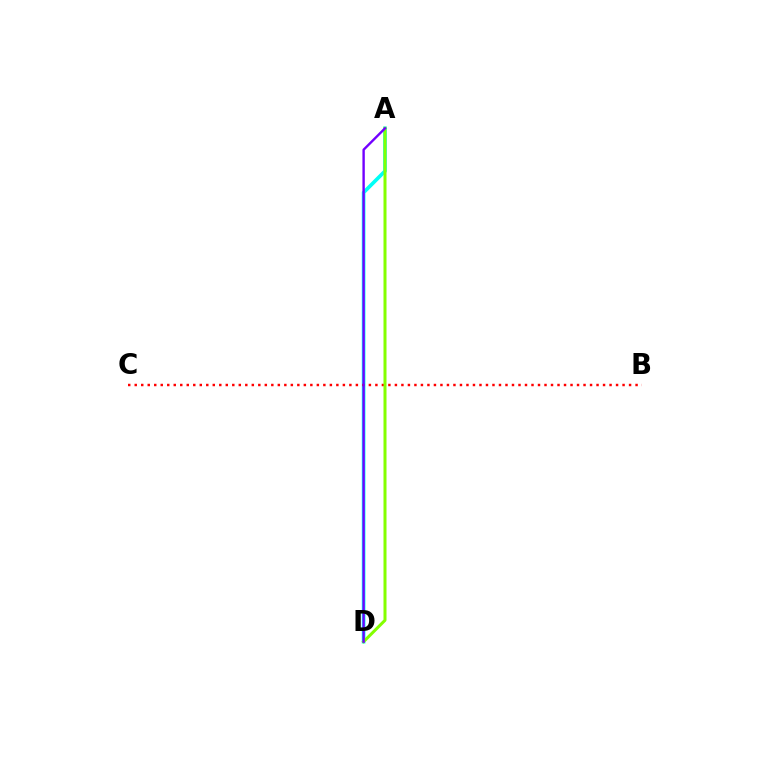{('A', 'D'): [{'color': '#00fff6', 'line_style': 'solid', 'thickness': 2.64}, {'color': '#84ff00', 'line_style': 'solid', 'thickness': 2.17}, {'color': '#7200ff', 'line_style': 'solid', 'thickness': 1.72}], ('B', 'C'): [{'color': '#ff0000', 'line_style': 'dotted', 'thickness': 1.77}]}